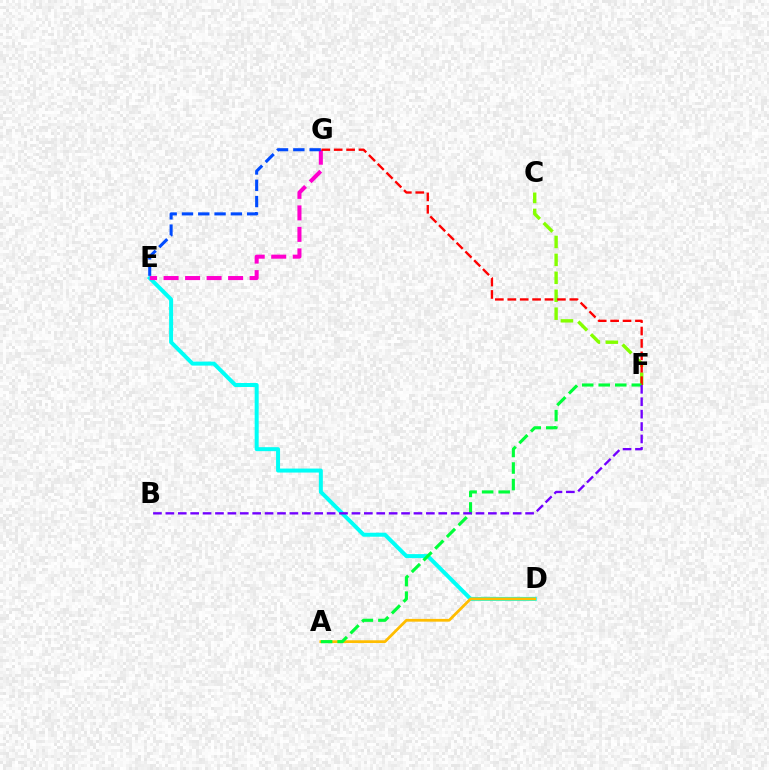{('C', 'F'): [{'color': '#84ff00', 'line_style': 'dashed', 'thickness': 2.44}], ('D', 'E'): [{'color': '#00fff6', 'line_style': 'solid', 'thickness': 2.87}], ('A', 'D'): [{'color': '#ffbd00', 'line_style': 'solid', 'thickness': 1.99}], ('E', 'G'): [{'color': '#ff00cf', 'line_style': 'dashed', 'thickness': 2.92}, {'color': '#004bff', 'line_style': 'dashed', 'thickness': 2.21}], ('F', 'G'): [{'color': '#ff0000', 'line_style': 'dashed', 'thickness': 1.69}], ('A', 'F'): [{'color': '#00ff39', 'line_style': 'dashed', 'thickness': 2.25}], ('B', 'F'): [{'color': '#7200ff', 'line_style': 'dashed', 'thickness': 1.69}]}